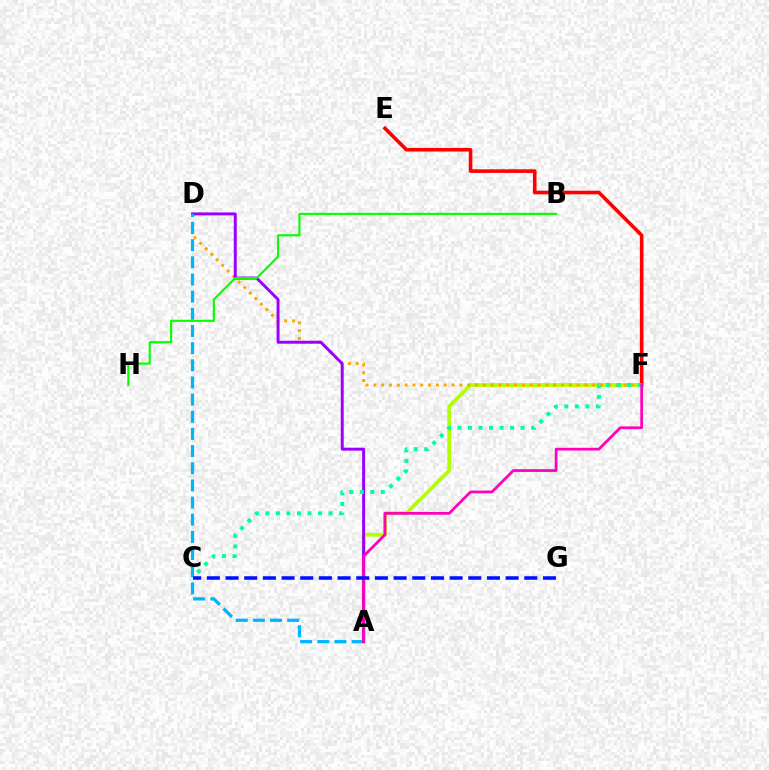{('A', 'F'): [{'color': '#b3ff00', 'line_style': 'solid', 'thickness': 2.73}, {'color': '#ff00bd', 'line_style': 'solid', 'thickness': 1.98}], ('E', 'F'): [{'color': '#ff0000', 'line_style': 'solid', 'thickness': 2.59}], ('D', 'F'): [{'color': '#ffa500', 'line_style': 'dotted', 'thickness': 2.12}], ('A', 'D'): [{'color': '#9b00ff', 'line_style': 'solid', 'thickness': 2.13}, {'color': '#00b5ff', 'line_style': 'dashed', 'thickness': 2.33}], ('C', 'F'): [{'color': '#00ff9d', 'line_style': 'dotted', 'thickness': 2.86}], ('B', 'H'): [{'color': '#08ff00', 'line_style': 'solid', 'thickness': 1.54}], ('C', 'G'): [{'color': '#0010ff', 'line_style': 'dashed', 'thickness': 2.54}]}